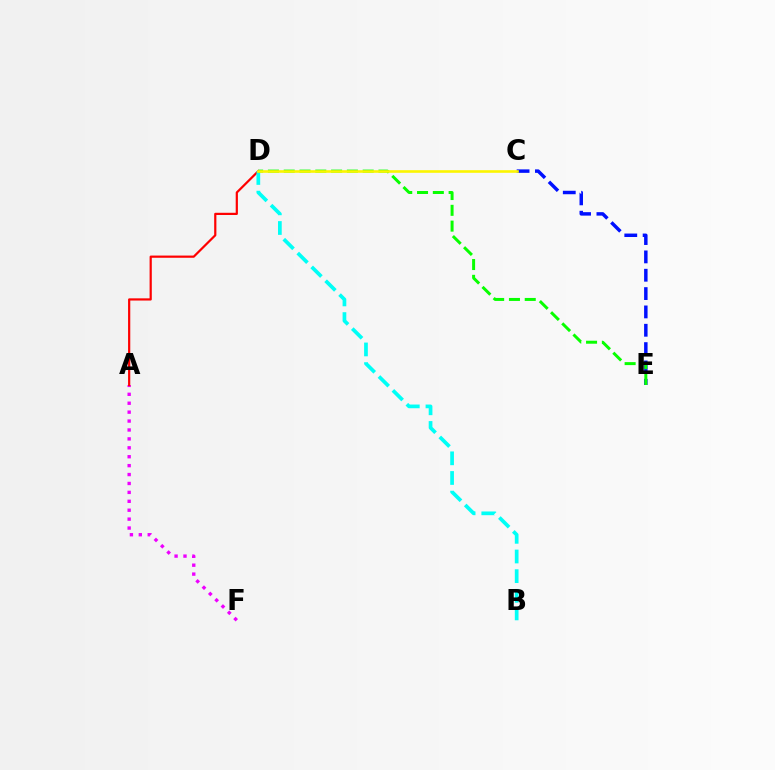{('A', 'F'): [{'color': '#ee00ff', 'line_style': 'dotted', 'thickness': 2.42}], ('C', 'E'): [{'color': '#0010ff', 'line_style': 'dashed', 'thickness': 2.49}], ('A', 'D'): [{'color': '#ff0000', 'line_style': 'solid', 'thickness': 1.59}], ('B', 'D'): [{'color': '#00fff6', 'line_style': 'dashed', 'thickness': 2.67}], ('D', 'E'): [{'color': '#08ff00', 'line_style': 'dashed', 'thickness': 2.15}], ('C', 'D'): [{'color': '#fcf500', 'line_style': 'solid', 'thickness': 1.89}]}